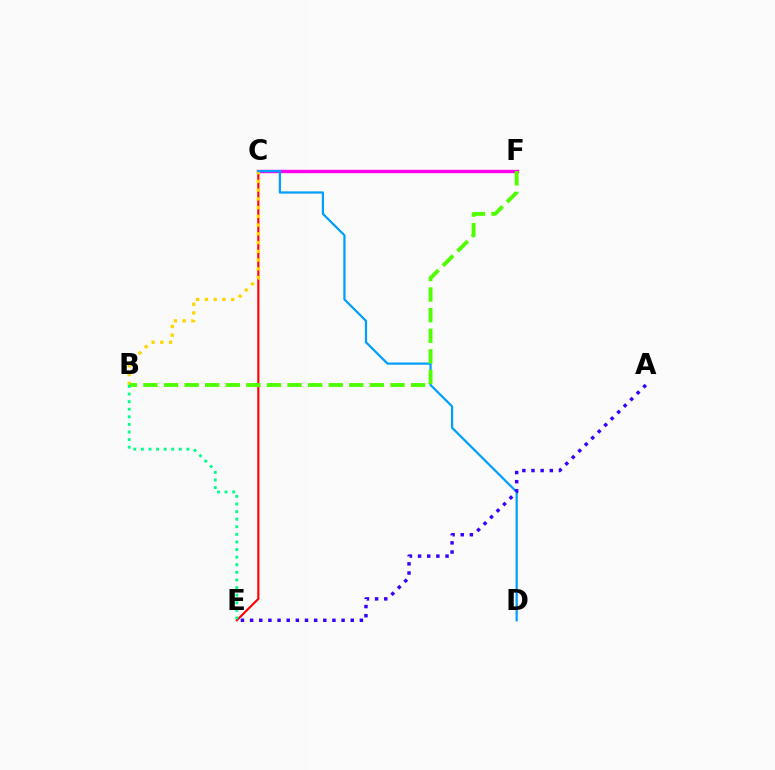{('C', 'E'): [{'color': '#ff0000', 'line_style': 'solid', 'thickness': 1.53}], ('C', 'F'): [{'color': '#ff00ed', 'line_style': 'solid', 'thickness': 2.45}], ('B', 'C'): [{'color': '#ffd500', 'line_style': 'dotted', 'thickness': 2.38}], ('C', 'D'): [{'color': '#009eff', 'line_style': 'solid', 'thickness': 1.6}], ('B', 'F'): [{'color': '#4fff00', 'line_style': 'dashed', 'thickness': 2.8}], ('B', 'E'): [{'color': '#00ff86', 'line_style': 'dotted', 'thickness': 2.06}], ('A', 'E'): [{'color': '#3700ff', 'line_style': 'dotted', 'thickness': 2.49}]}